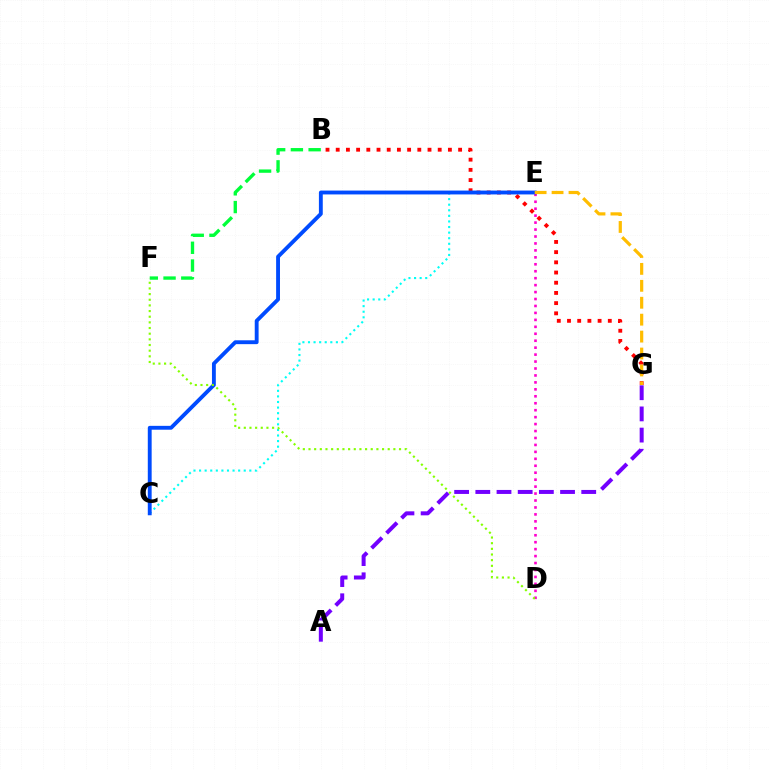{('D', 'E'): [{'color': '#ff00cf', 'line_style': 'dotted', 'thickness': 1.89}], ('B', 'G'): [{'color': '#ff0000', 'line_style': 'dotted', 'thickness': 2.77}], ('C', 'E'): [{'color': '#00fff6', 'line_style': 'dotted', 'thickness': 1.52}, {'color': '#004bff', 'line_style': 'solid', 'thickness': 2.78}], ('A', 'G'): [{'color': '#7200ff', 'line_style': 'dashed', 'thickness': 2.88}], ('E', 'G'): [{'color': '#ffbd00', 'line_style': 'dashed', 'thickness': 2.3}], ('B', 'F'): [{'color': '#00ff39', 'line_style': 'dashed', 'thickness': 2.41}], ('D', 'F'): [{'color': '#84ff00', 'line_style': 'dotted', 'thickness': 1.54}]}